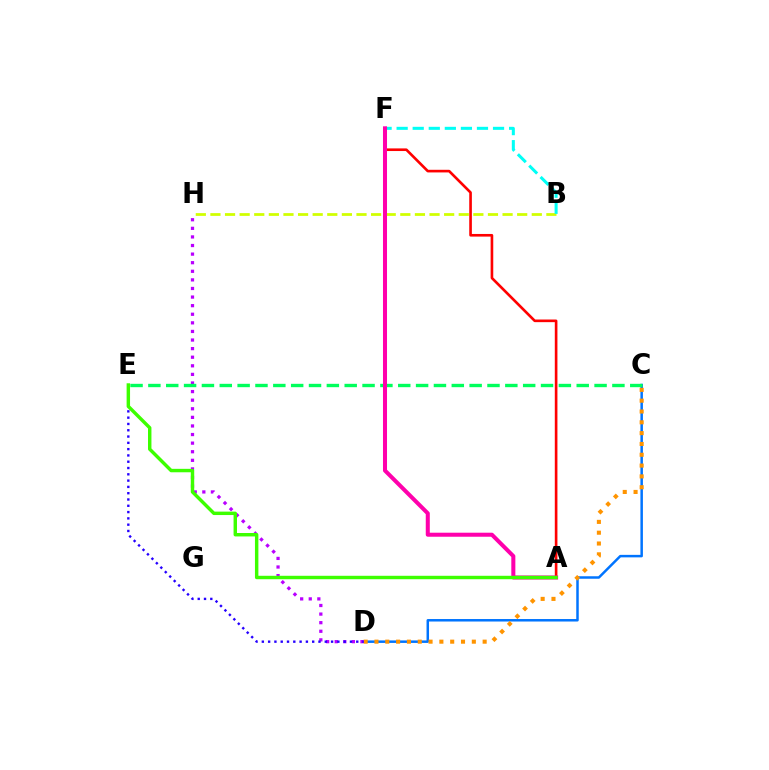{('B', 'H'): [{'color': '#d1ff00', 'line_style': 'dashed', 'thickness': 1.98}], ('B', 'F'): [{'color': '#00fff6', 'line_style': 'dashed', 'thickness': 2.18}], ('C', 'D'): [{'color': '#0074ff', 'line_style': 'solid', 'thickness': 1.79}, {'color': '#ff9400', 'line_style': 'dotted', 'thickness': 2.94}], ('A', 'F'): [{'color': '#ff0000', 'line_style': 'solid', 'thickness': 1.9}, {'color': '#ff00ac', 'line_style': 'solid', 'thickness': 2.9}], ('D', 'H'): [{'color': '#b900ff', 'line_style': 'dotted', 'thickness': 2.33}], ('C', 'E'): [{'color': '#00ff5c', 'line_style': 'dashed', 'thickness': 2.42}], ('D', 'E'): [{'color': '#2500ff', 'line_style': 'dotted', 'thickness': 1.71}], ('A', 'E'): [{'color': '#3dff00', 'line_style': 'solid', 'thickness': 2.47}]}